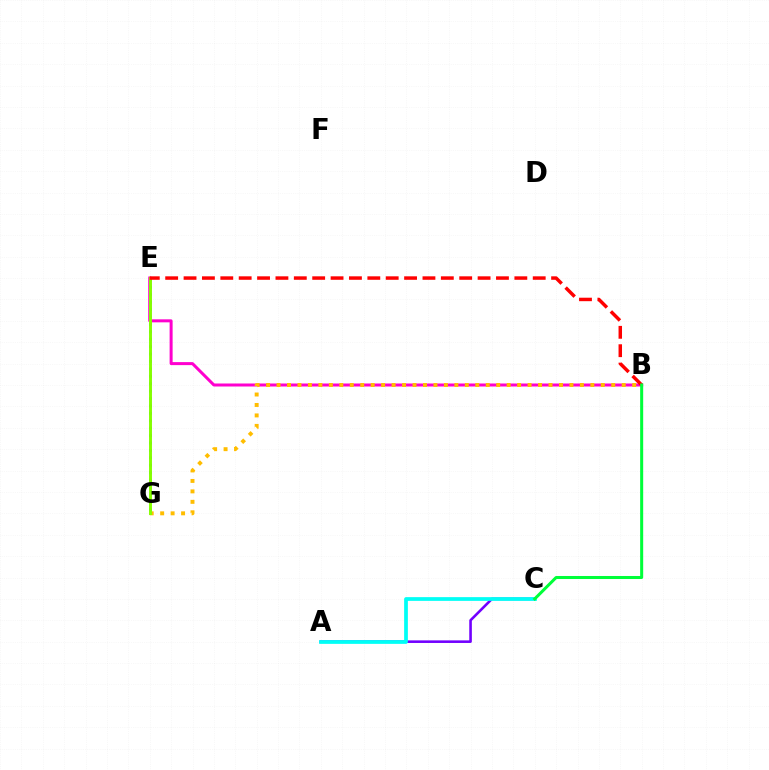{('B', 'E'): [{'color': '#ff00cf', 'line_style': 'solid', 'thickness': 2.17}, {'color': '#ff0000', 'line_style': 'dashed', 'thickness': 2.5}], ('B', 'G'): [{'color': '#ffbd00', 'line_style': 'dotted', 'thickness': 2.84}], ('E', 'G'): [{'color': '#004bff', 'line_style': 'dotted', 'thickness': 2.01}, {'color': '#84ff00', 'line_style': 'solid', 'thickness': 2.11}], ('A', 'C'): [{'color': '#7200ff', 'line_style': 'solid', 'thickness': 1.87}, {'color': '#00fff6', 'line_style': 'solid', 'thickness': 2.69}], ('B', 'C'): [{'color': '#00ff39', 'line_style': 'solid', 'thickness': 2.18}]}